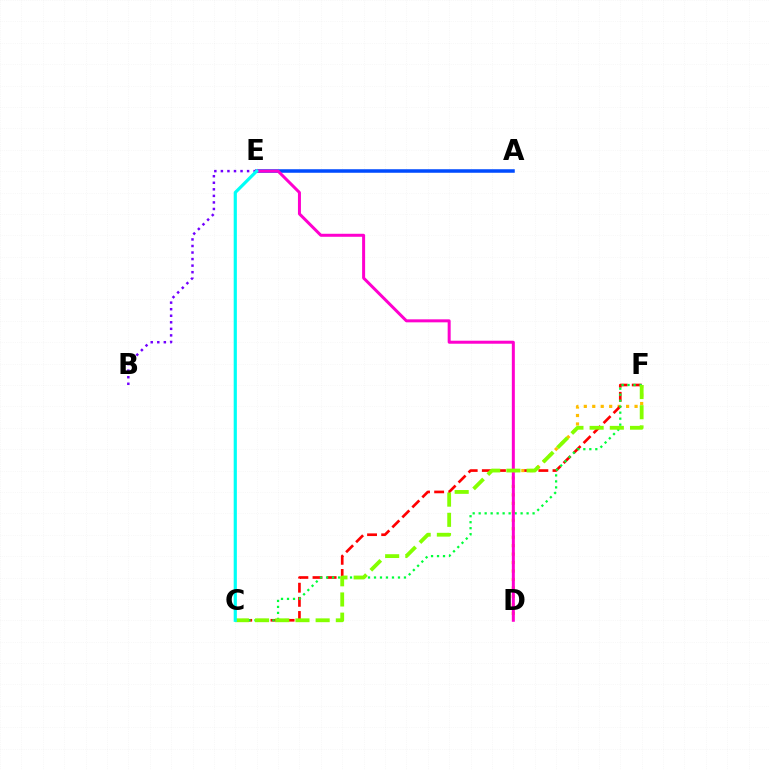{('D', 'F'): [{'color': '#ffbd00', 'line_style': 'dotted', 'thickness': 2.3}], ('C', 'F'): [{'color': '#ff0000', 'line_style': 'dashed', 'thickness': 1.92}, {'color': '#00ff39', 'line_style': 'dotted', 'thickness': 1.63}, {'color': '#84ff00', 'line_style': 'dashed', 'thickness': 2.74}], ('A', 'E'): [{'color': '#004bff', 'line_style': 'solid', 'thickness': 2.54}], ('D', 'E'): [{'color': '#ff00cf', 'line_style': 'solid', 'thickness': 2.16}], ('B', 'E'): [{'color': '#7200ff', 'line_style': 'dotted', 'thickness': 1.78}], ('C', 'E'): [{'color': '#00fff6', 'line_style': 'solid', 'thickness': 2.29}]}